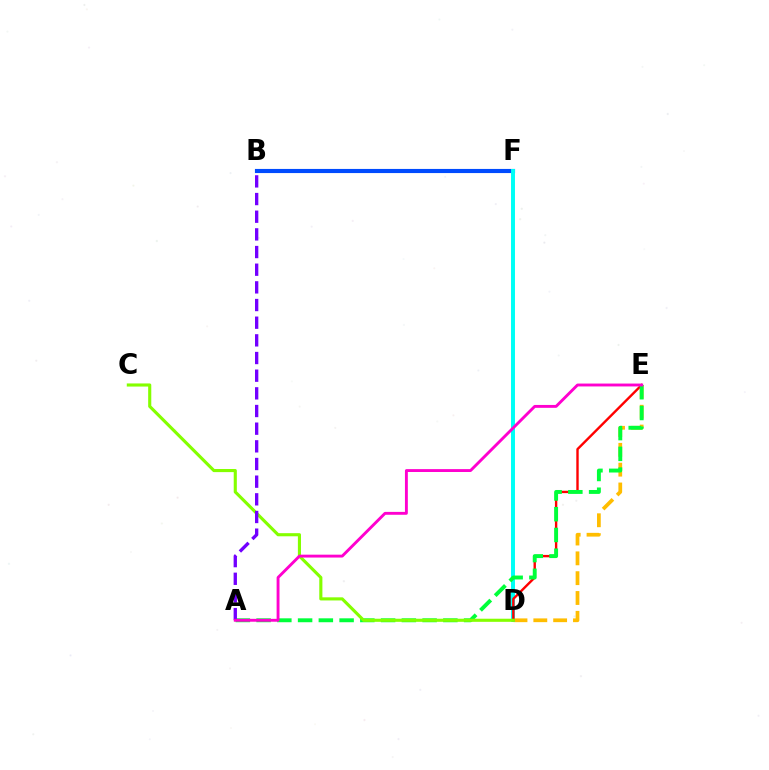{('D', 'E'): [{'color': '#ffbd00', 'line_style': 'dashed', 'thickness': 2.69}, {'color': '#ff0000', 'line_style': 'solid', 'thickness': 1.72}], ('B', 'F'): [{'color': '#004bff', 'line_style': 'solid', 'thickness': 2.98}], ('D', 'F'): [{'color': '#00fff6', 'line_style': 'solid', 'thickness': 2.85}], ('A', 'E'): [{'color': '#00ff39', 'line_style': 'dashed', 'thickness': 2.82}, {'color': '#ff00cf', 'line_style': 'solid', 'thickness': 2.08}], ('C', 'D'): [{'color': '#84ff00', 'line_style': 'solid', 'thickness': 2.25}], ('A', 'B'): [{'color': '#7200ff', 'line_style': 'dashed', 'thickness': 2.4}]}